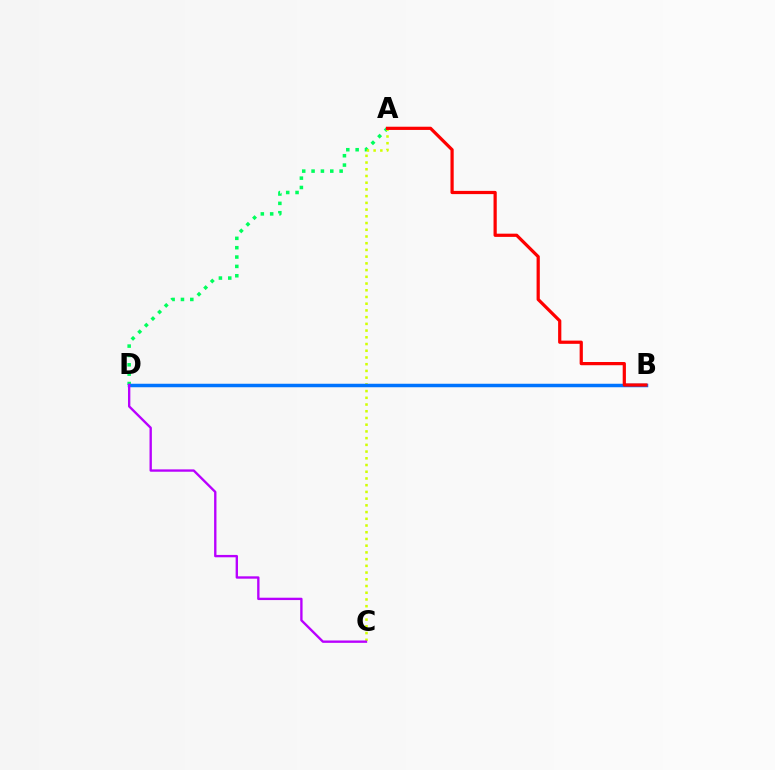{('A', 'D'): [{'color': '#00ff5c', 'line_style': 'dotted', 'thickness': 2.54}], ('A', 'C'): [{'color': '#d1ff00', 'line_style': 'dotted', 'thickness': 1.83}], ('B', 'D'): [{'color': '#0074ff', 'line_style': 'solid', 'thickness': 2.52}], ('C', 'D'): [{'color': '#b900ff', 'line_style': 'solid', 'thickness': 1.7}], ('A', 'B'): [{'color': '#ff0000', 'line_style': 'solid', 'thickness': 2.32}]}